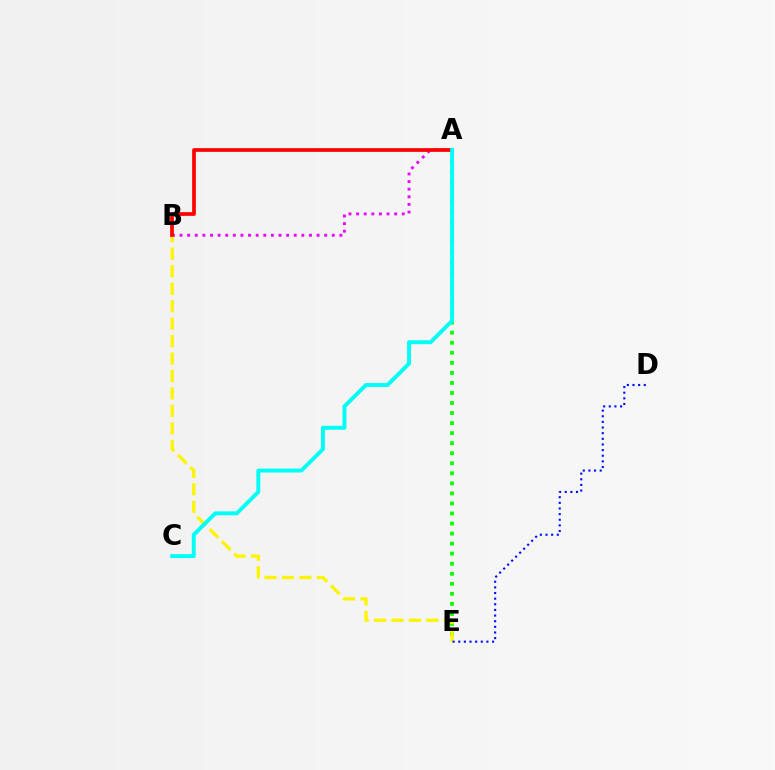{('A', 'E'): [{'color': '#08ff00', 'line_style': 'dotted', 'thickness': 2.73}], ('A', 'B'): [{'color': '#ee00ff', 'line_style': 'dotted', 'thickness': 2.07}, {'color': '#ff0000', 'line_style': 'solid', 'thickness': 2.68}], ('B', 'E'): [{'color': '#fcf500', 'line_style': 'dashed', 'thickness': 2.37}], ('D', 'E'): [{'color': '#0010ff', 'line_style': 'dotted', 'thickness': 1.53}], ('A', 'C'): [{'color': '#00fff6', 'line_style': 'solid', 'thickness': 2.82}]}